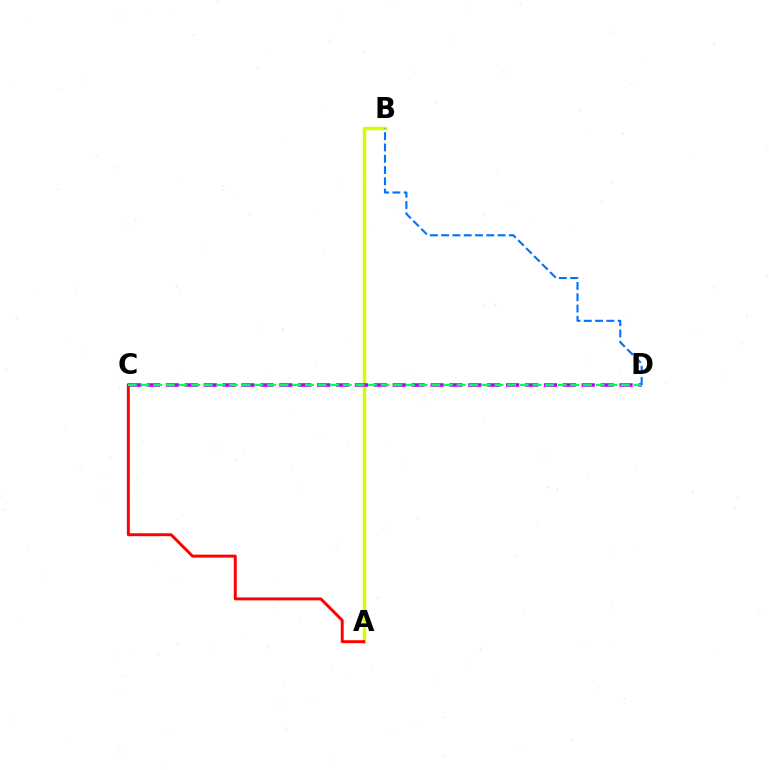{('A', 'B'): [{'color': '#d1ff00', 'line_style': 'solid', 'thickness': 2.48}], ('C', 'D'): [{'color': '#b900ff', 'line_style': 'dashed', 'thickness': 2.57}, {'color': '#00ff5c', 'line_style': 'dashed', 'thickness': 1.72}], ('A', 'C'): [{'color': '#ff0000', 'line_style': 'solid', 'thickness': 2.11}], ('B', 'D'): [{'color': '#0074ff', 'line_style': 'dashed', 'thickness': 1.53}]}